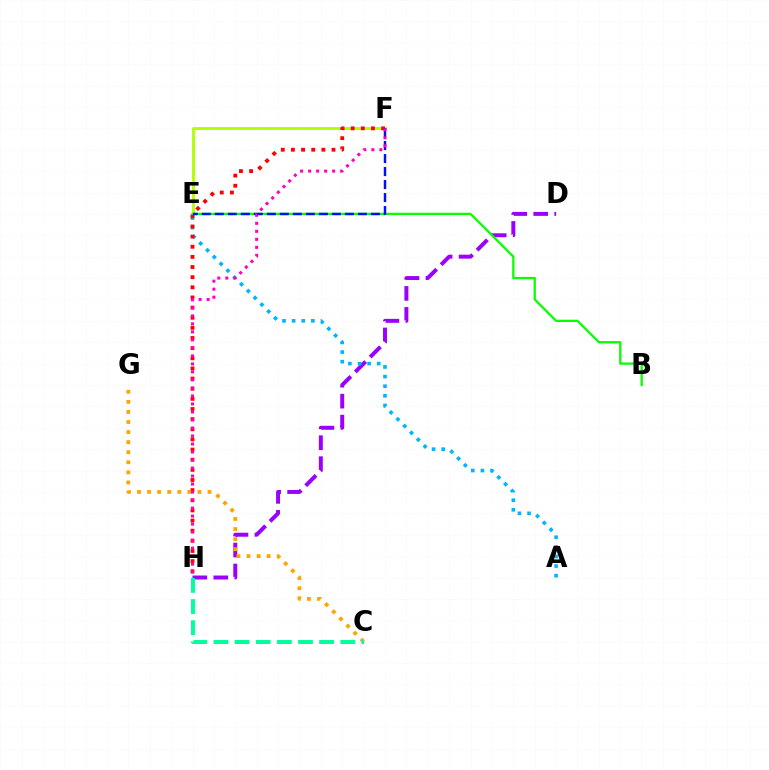{('D', 'H'): [{'color': '#9b00ff', 'line_style': 'dashed', 'thickness': 2.85}], ('A', 'E'): [{'color': '#00b5ff', 'line_style': 'dotted', 'thickness': 2.61}], ('E', 'F'): [{'color': '#b3ff00', 'line_style': 'solid', 'thickness': 2.08}, {'color': '#0010ff', 'line_style': 'dashed', 'thickness': 1.77}], ('F', 'H'): [{'color': '#ff0000', 'line_style': 'dotted', 'thickness': 2.76}, {'color': '#ff00bd', 'line_style': 'dotted', 'thickness': 2.18}], ('C', 'G'): [{'color': '#ffa500', 'line_style': 'dotted', 'thickness': 2.74}], ('B', 'E'): [{'color': '#08ff00', 'line_style': 'solid', 'thickness': 1.65}], ('C', 'H'): [{'color': '#00ff9d', 'line_style': 'dashed', 'thickness': 2.87}]}